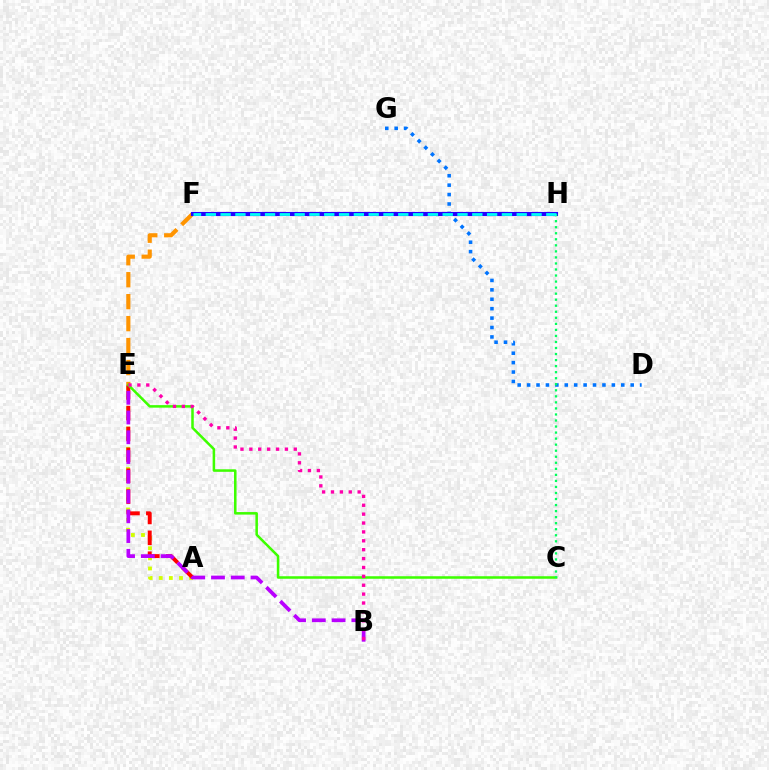{('E', 'F'): [{'color': '#ff9400', 'line_style': 'dashed', 'thickness': 2.98}], ('A', 'E'): [{'color': '#d1ff00', 'line_style': 'dotted', 'thickness': 2.75}, {'color': '#ff0000', 'line_style': 'dashed', 'thickness': 2.84}], ('D', 'G'): [{'color': '#0074ff', 'line_style': 'dotted', 'thickness': 2.56}], ('C', 'E'): [{'color': '#3dff00', 'line_style': 'solid', 'thickness': 1.82}], ('F', 'H'): [{'color': '#2500ff', 'line_style': 'solid', 'thickness': 2.97}, {'color': '#00fff6', 'line_style': 'dashed', 'thickness': 2.01}], ('C', 'H'): [{'color': '#00ff5c', 'line_style': 'dotted', 'thickness': 1.64}], ('B', 'E'): [{'color': '#b900ff', 'line_style': 'dashed', 'thickness': 2.68}, {'color': '#ff00ac', 'line_style': 'dotted', 'thickness': 2.41}]}